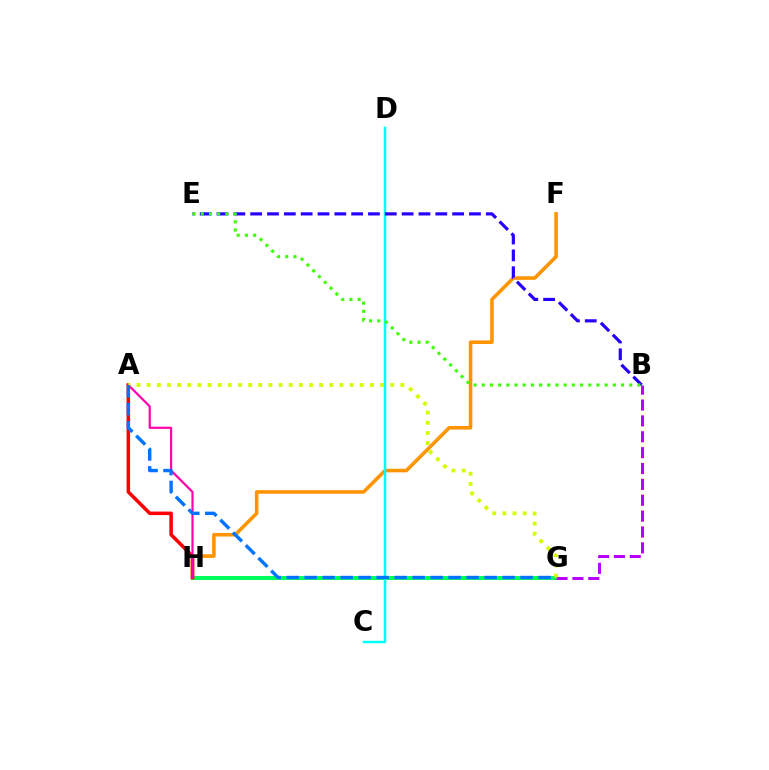{('G', 'H'): [{'color': '#00ff5c', 'line_style': 'solid', 'thickness': 2.88}], ('F', 'H'): [{'color': '#ff9400', 'line_style': 'solid', 'thickness': 2.57}], ('B', 'G'): [{'color': '#b900ff', 'line_style': 'dashed', 'thickness': 2.16}], ('C', 'D'): [{'color': '#00fff6', 'line_style': 'solid', 'thickness': 1.79}], ('B', 'E'): [{'color': '#2500ff', 'line_style': 'dashed', 'thickness': 2.29}, {'color': '#3dff00', 'line_style': 'dotted', 'thickness': 2.23}], ('A', 'H'): [{'color': '#ff0000', 'line_style': 'solid', 'thickness': 2.52}, {'color': '#ff00ac', 'line_style': 'solid', 'thickness': 1.57}], ('A', 'G'): [{'color': '#d1ff00', 'line_style': 'dotted', 'thickness': 2.76}, {'color': '#0074ff', 'line_style': 'dashed', 'thickness': 2.44}]}